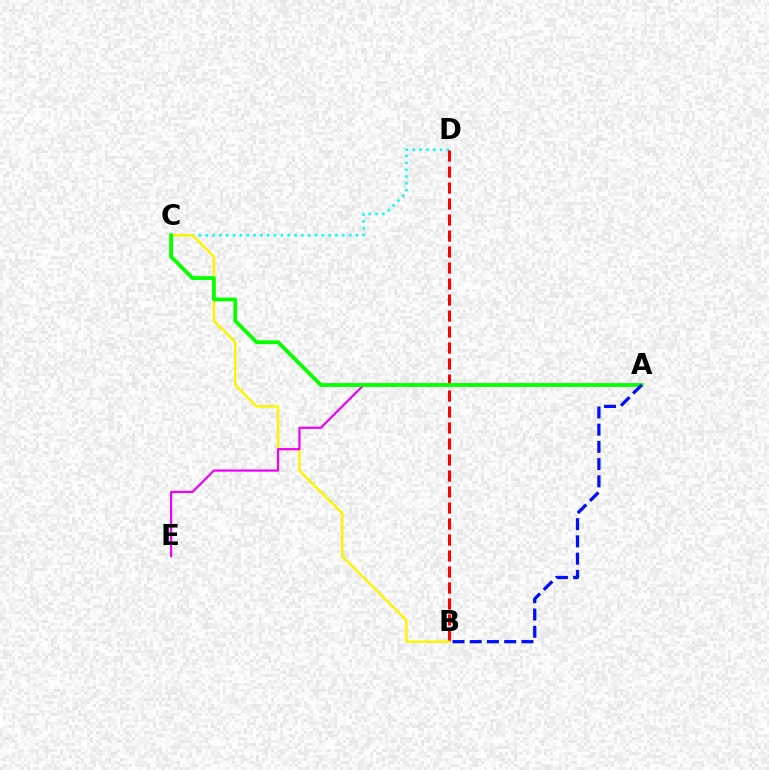{('C', 'D'): [{'color': '#00fff6', 'line_style': 'dotted', 'thickness': 1.86}], ('B', 'D'): [{'color': '#ff0000', 'line_style': 'dashed', 'thickness': 2.17}], ('B', 'C'): [{'color': '#fcf500', 'line_style': 'solid', 'thickness': 1.76}], ('A', 'E'): [{'color': '#ee00ff', 'line_style': 'solid', 'thickness': 1.6}], ('A', 'C'): [{'color': '#08ff00', 'line_style': 'solid', 'thickness': 2.74}], ('A', 'B'): [{'color': '#0010ff', 'line_style': 'dashed', 'thickness': 2.34}]}